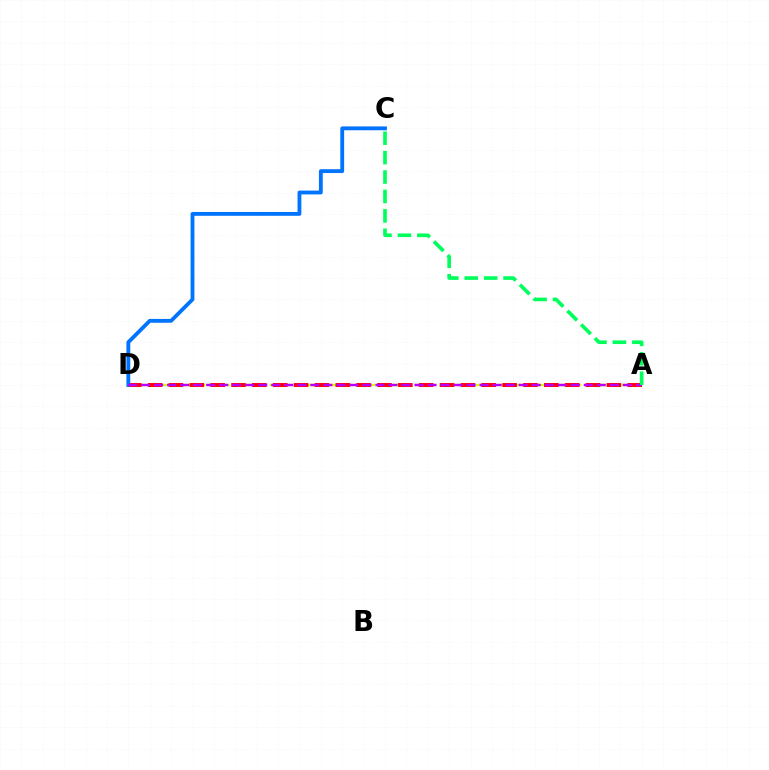{('A', 'D'): [{'color': '#d1ff00', 'line_style': 'dashed', 'thickness': 1.65}, {'color': '#ff0000', 'line_style': 'dashed', 'thickness': 2.83}, {'color': '#b900ff', 'line_style': 'dashed', 'thickness': 1.77}], ('C', 'D'): [{'color': '#0074ff', 'line_style': 'solid', 'thickness': 2.76}], ('A', 'C'): [{'color': '#00ff5c', 'line_style': 'dashed', 'thickness': 2.64}]}